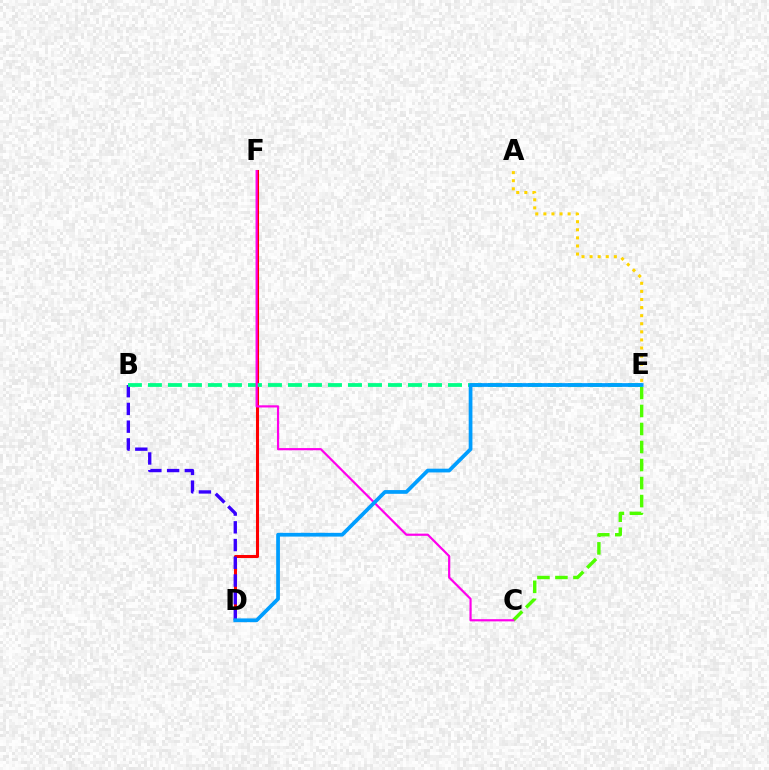{('D', 'F'): [{'color': '#ff0000', 'line_style': 'solid', 'thickness': 2.2}], ('C', 'E'): [{'color': '#4fff00', 'line_style': 'dashed', 'thickness': 2.45}], ('B', 'D'): [{'color': '#3700ff', 'line_style': 'dashed', 'thickness': 2.41}], ('B', 'E'): [{'color': '#00ff86', 'line_style': 'dashed', 'thickness': 2.72}], ('C', 'F'): [{'color': '#ff00ed', 'line_style': 'solid', 'thickness': 1.58}], ('A', 'E'): [{'color': '#ffd500', 'line_style': 'dotted', 'thickness': 2.2}], ('D', 'E'): [{'color': '#009eff', 'line_style': 'solid', 'thickness': 2.69}]}